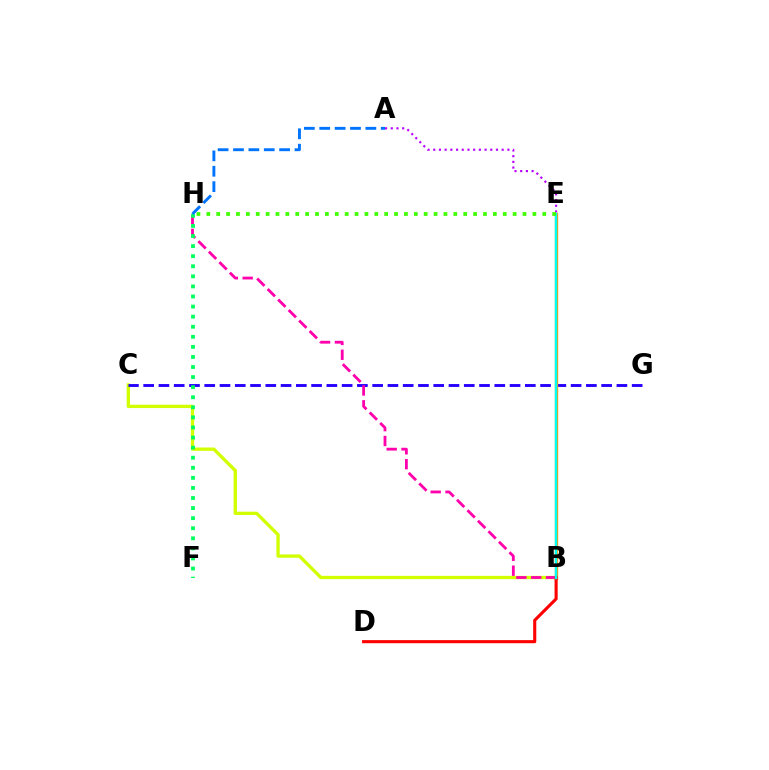{('B', 'C'): [{'color': '#d1ff00', 'line_style': 'solid', 'thickness': 2.39}], ('C', 'G'): [{'color': '#2500ff', 'line_style': 'dashed', 'thickness': 2.07}], ('A', 'E'): [{'color': '#b900ff', 'line_style': 'dotted', 'thickness': 1.55}], ('B', 'H'): [{'color': '#ff00ac', 'line_style': 'dashed', 'thickness': 2.02}], ('F', 'H'): [{'color': '#00ff5c', 'line_style': 'dotted', 'thickness': 2.74}], ('B', 'E'): [{'color': '#ff9400', 'line_style': 'solid', 'thickness': 2.4}, {'color': '#00fff6', 'line_style': 'solid', 'thickness': 1.75}], ('B', 'D'): [{'color': '#ff0000', 'line_style': 'solid', 'thickness': 2.23}], ('E', 'H'): [{'color': '#3dff00', 'line_style': 'dotted', 'thickness': 2.68}], ('A', 'H'): [{'color': '#0074ff', 'line_style': 'dashed', 'thickness': 2.09}]}